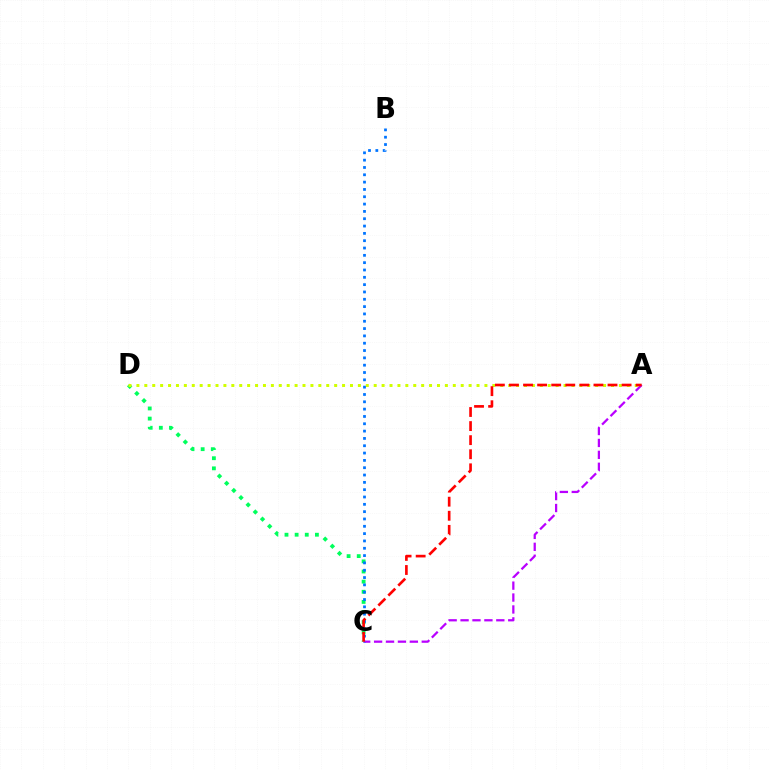{('C', 'D'): [{'color': '#00ff5c', 'line_style': 'dotted', 'thickness': 2.75}], ('A', 'D'): [{'color': '#d1ff00', 'line_style': 'dotted', 'thickness': 2.15}], ('A', 'C'): [{'color': '#b900ff', 'line_style': 'dashed', 'thickness': 1.62}, {'color': '#ff0000', 'line_style': 'dashed', 'thickness': 1.91}], ('B', 'C'): [{'color': '#0074ff', 'line_style': 'dotted', 'thickness': 1.99}]}